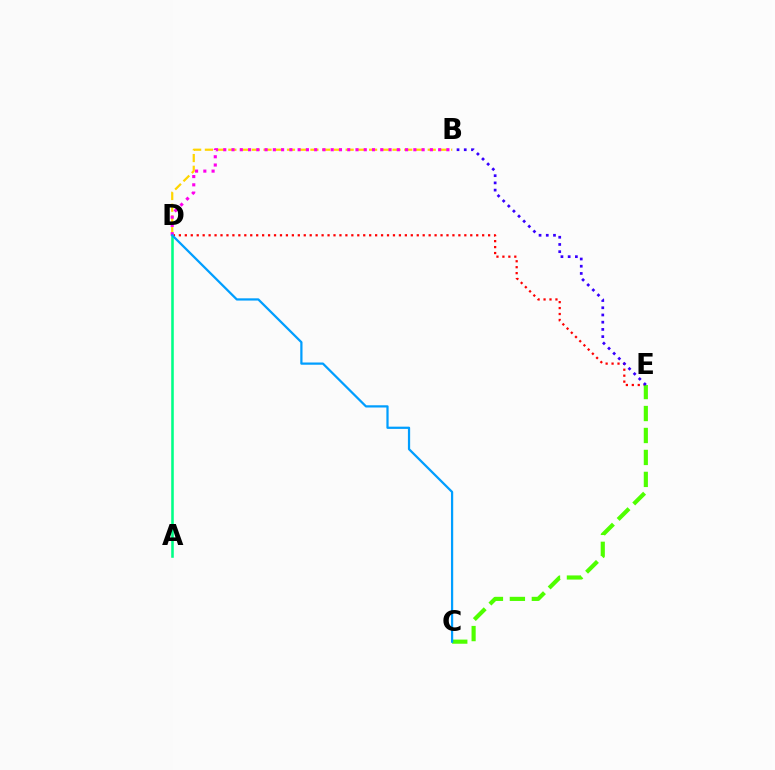{('D', 'E'): [{'color': '#ff0000', 'line_style': 'dotted', 'thickness': 1.62}], ('C', 'E'): [{'color': '#4fff00', 'line_style': 'dashed', 'thickness': 2.98}], ('B', 'D'): [{'color': '#ffd500', 'line_style': 'dashed', 'thickness': 1.59}, {'color': '#ff00ed', 'line_style': 'dotted', 'thickness': 2.25}], ('B', 'E'): [{'color': '#3700ff', 'line_style': 'dotted', 'thickness': 1.96}], ('A', 'D'): [{'color': '#00ff86', 'line_style': 'solid', 'thickness': 1.85}], ('C', 'D'): [{'color': '#009eff', 'line_style': 'solid', 'thickness': 1.61}]}